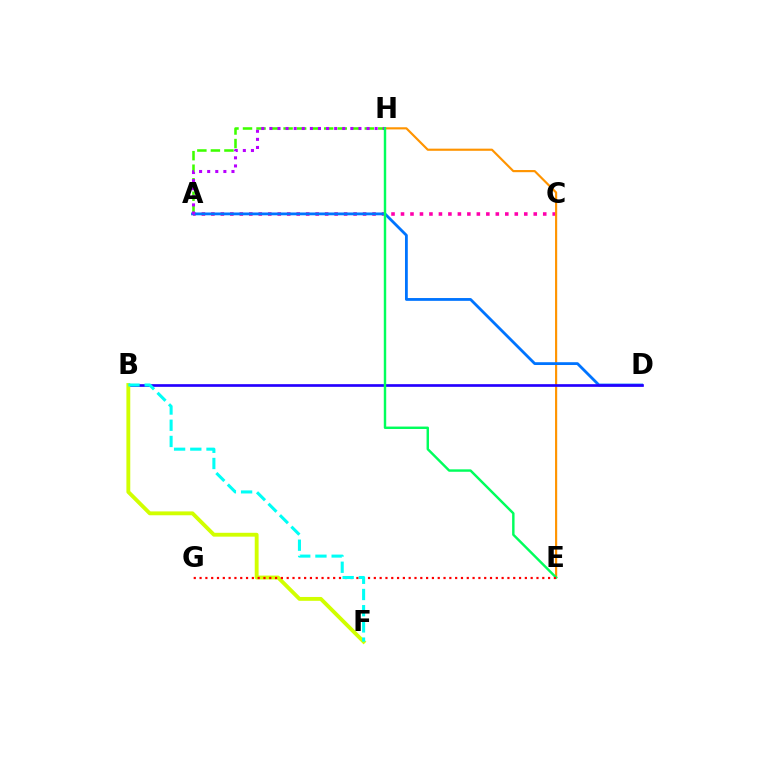{('A', 'H'): [{'color': '#3dff00', 'line_style': 'dashed', 'thickness': 1.84}, {'color': '#b900ff', 'line_style': 'dotted', 'thickness': 2.2}], ('A', 'C'): [{'color': '#ff00ac', 'line_style': 'dotted', 'thickness': 2.58}], ('E', 'H'): [{'color': '#ff9400', 'line_style': 'solid', 'thickness': 1.55}, {'color': '#00ff5c', 'line_style': 'solid', 'thickness': 1.75}], ('A', 'D'): [{'color': '#0074ff', 'line_style': 'solid', 'thickness': 2.02}], ('B', 'D'): [{'color': '#2500ff', 'line_style': 'solid', 'thickness': 1.93}], ('B', 'F'): [{'color': '#d1ff00', 'line_style': 'solid', 'thickness': 2.78}, {'color': '#00fff6', 'line_style': 'dashed', 'thickness': 2.2}], ('E', 'G'): [{'color': '#ff0000', 'line_style': 'dotted', 'thickness': 1.58}]}